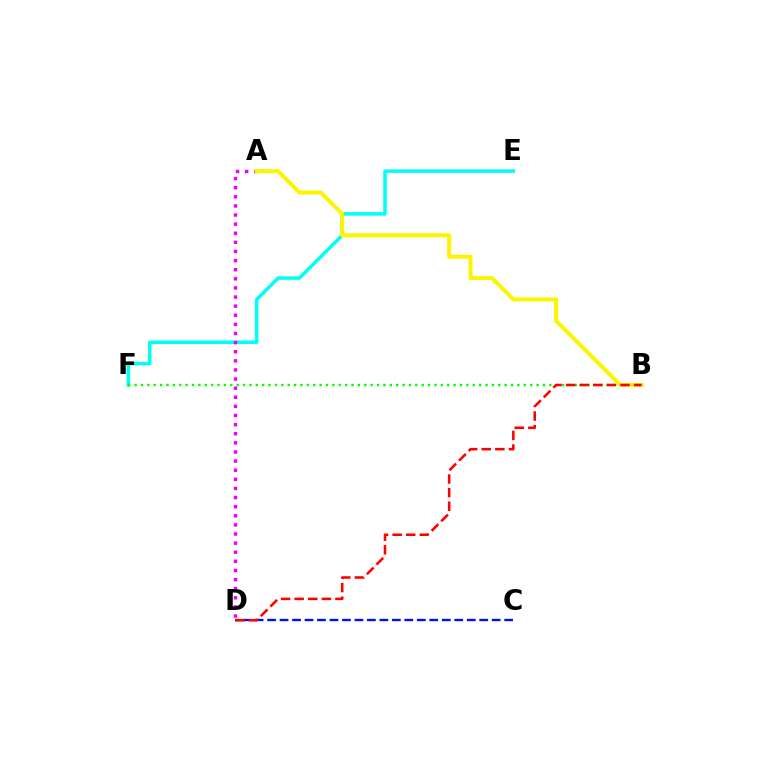{('E', 'F'): [{'color': '#00fff6', 'line_style': 'solid', 'thickness': 2.52}], ('A', 'D'): [{'color': '#ee00ff', 'line_style': 'dotted', 'thickness': 2.48}], ('B', 'F'): [{'color': '#08ff00', 'line_style': 'dotted', 'thickness': 1.73}], ('A', 'B'): [{'color': '#fcf500', 'line_style': 'solid', 'thickness': 2.9}], ('C', 'D'): [{'color': '#0010ff', 'line_style': 'dashed', 'thickness': 1.7}], ('B', 'D'): [{'color': '#ff0000', 'line_style': 'dashed', 'thickness': 1.85}]}